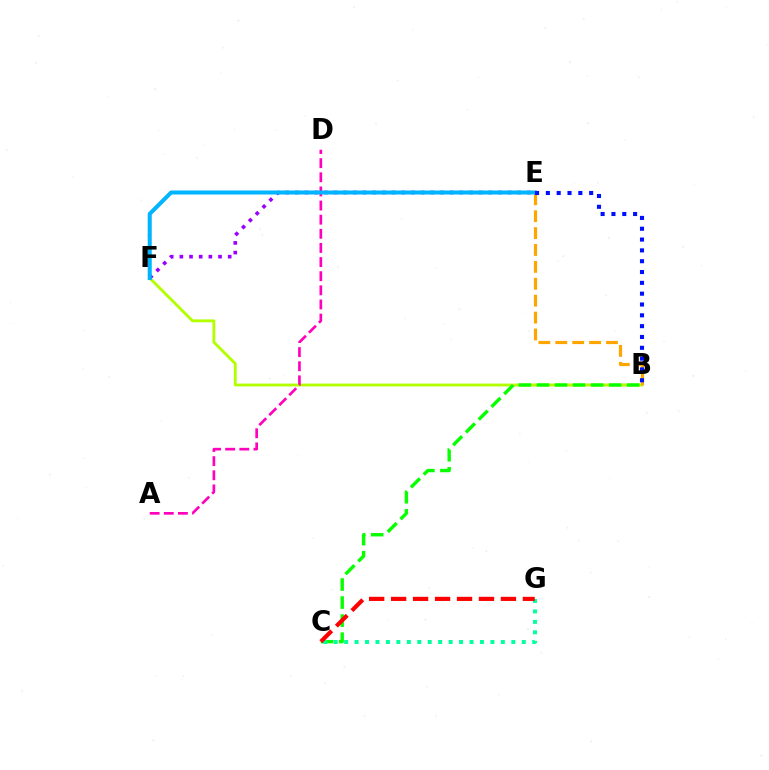{('B', 'F'): [{'color': '#b3ff00', 'line_style': 'solid', 'thickness': 2.05}], ('B', 'C'): [{'color': '#08ff00', 'line_style': 'dashed', 'thickness': 2.45}], ('E', 'F'): [{'color': '#9b00ff', 'line_style': 'dotted', 'thickness': 2.63}, {'color': '#00b5ff', 'line_style': 'solid', 'thickness': 2.9}], ('B', 'E'): [{'color': '#ffa500', 'line_style': 'dashed', 'thickness': 2.3}, {'color': '#0010ff', 'line_style': 'dotted', 'thickness': 2.94}], ('C', 'G'): [{'color': '#00ff9d', 'line_style': 'dotted', 'thickness': 2.84}, {'color': '#ff0000', 'line_style': 'dashed', 'thickness': 2.98}], ('A', 'D'): [{'color': '#ff00bd', 'line_style': 'dashed', 'thickness': 1.92}]}